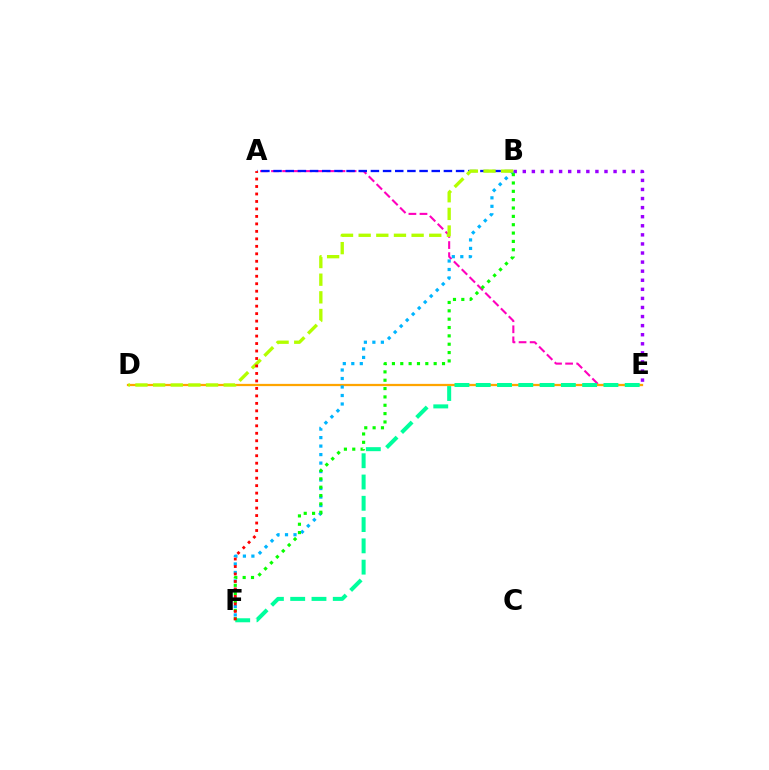{('B', 'E'): [{'color': '#9b00ff', 'line_style': 'dotted', 'thickness': 2.47}], ('A', 'E'): [{'color': '#ff00bd', 'line_style': 'dashed', 'thickness': 1.51}], ('D', 'E'): [{'color': '#ffa500', 'line_style': 'solid', 'thickness': 1.62}], ('B', 'F'): [{'color': '#00b5ff', 'line_style': 'dotted', 'thickness': 2.31}, {'color': '#08ff00', 'line_style': 'dotted', 'thickness': 2.27}], ('E', 'F'): [{'color': '#00ff9d', 'line_style': 'dashed', 'thickness': 2.89}], ('A', 'B'): [{'color': '#0010ff', 'line_style': 'dashed', 'thickness': 1.65}], ('B', 'D'): [{'color': '#b3ff00', 'line_style': 'dashed', 'thickness': 2.4}], ('A', 'F'): [{'color': '#ff0000', 'line_style': 'dotted', 'thickness': 2.03}]}